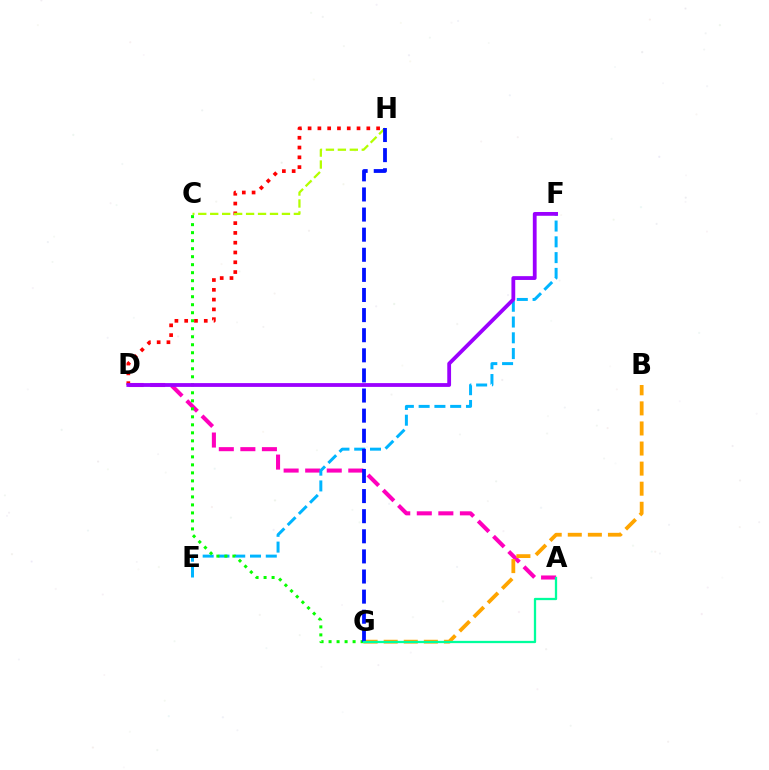{('A', 'D'): [{'color': '#ff00bd', 'line_style': 'dashed', 'thickness': 2.93}], ('E', 'F'): [{'color': '#00b5ff', 'line_style': 'dashed', 'thickness': 2.14}], ('B', 'G'): [{'color': '#ffa500', 'line_style': 'dashed', 'thickness': 2.73}], ('D', 'H'): [{'color': '#ff0000', 'line_style': 'dotted', 'thickness': 2.66}], ('C', 'G'): [{'color': '#08ff00', 'line_style': 'dotted', 'thickness': 2.18}], ('D', 'F'): [{'color': '#9b00ff', 'line_style': 'solid', 'thickness': 2.73}], ('C', 'H'): [{'color': '#b3ff00', 'line_style': 'dashed', 'thickness': 1.62}], ('G', 'H'): [{'color': '#0010ff', 'line_style': 'dashed', 'thickness': 2.73}], ('A', 'G'): [{'color': '#00ff9d', 'line_style': 'solid', 'thickness': 1.64}]}